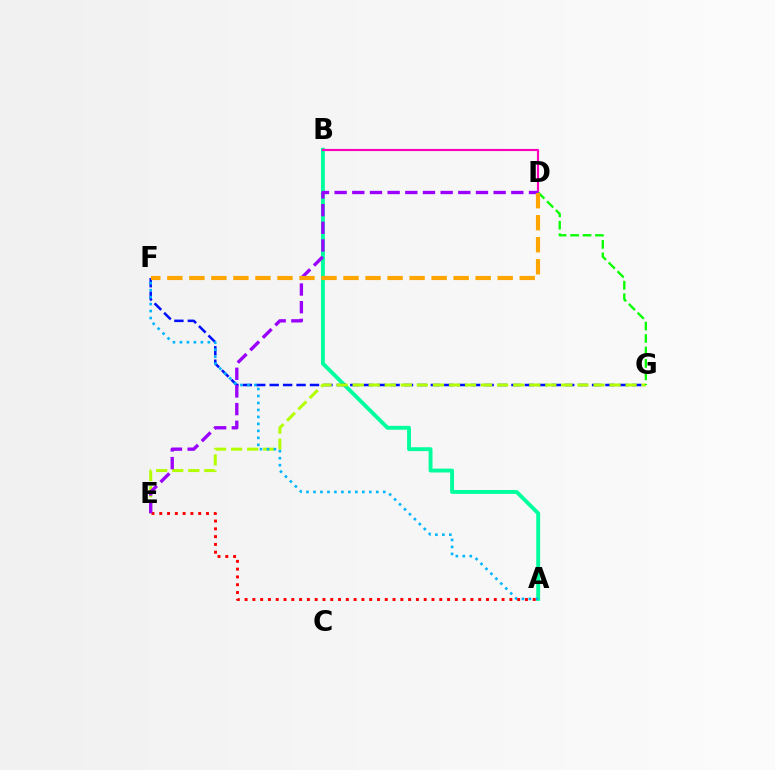{('A', 'B'): [{'color': '#00ff9d', 'line_style': 'solid', 'thickness': 2.79}], ('F', 'G'): [{'color': '#0010ff', 'line_style': 'dashed', 'thickness': 1.82}], ('E', 'G'): [{'color': '#b3ff00', 'line_style': 'dashed', 'thickness': 2.18}], ('B', 'D'): [{'color': '#ff00bd', 'line_style': 'solid', 'thickness': 1.55}], ('A', 'F'): [{'color': '#00b5ff', 'line_style': 'dotted', 'thickness': 1.9}], ('A', 'E'): [{'color': '#ff0000', 'line_style': 'dotted', 'thickness': 2.12}], ('D', 'G'): [{'color': '#08ff00', 'line_style': 'dashed', 'thickness': 1.69}], ('D', 'E'): [{'color': '#9b00ff', 'line_style': 'dashed', 'thickness': 2.4}], ('D', 'F'): [{'color': '#ffa500', 'line_style': 'dashed', 'thickness': 2.99}]}